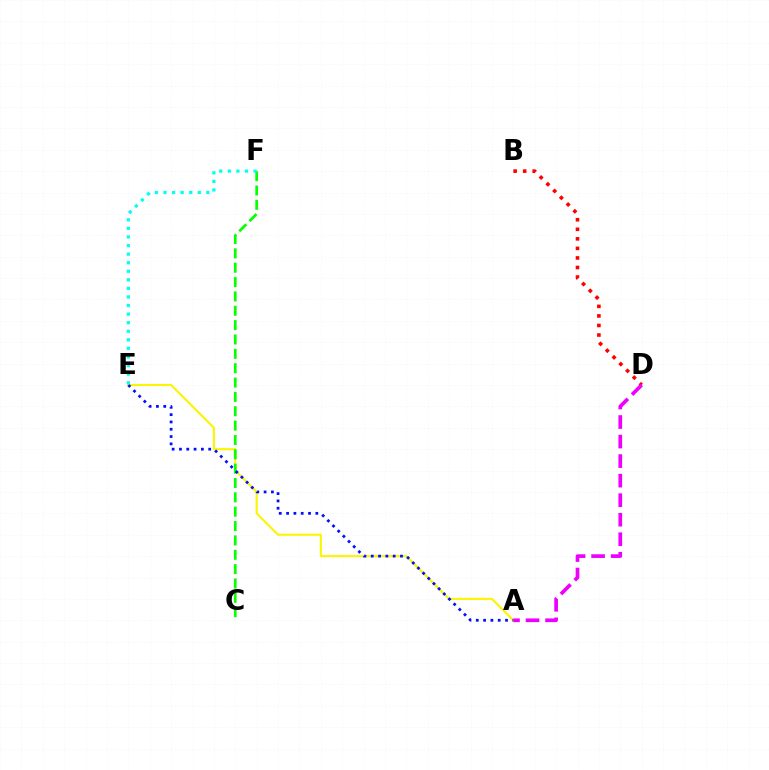{('B', 'D'): [{'color': '#ff0000', 'line_style': 'dotted', 'thickness': 2.59}], ('A', 'E'): [{'color': '#fcf500', 'line_style': 'solid', 'thickness': 1.5}, {'color': '#0010ff', 'line_style': 'dotted', 'thickness': 1.99}], ('C', 'F'): [{'color': '#08ff00', 'line_style': 'dashed', 'thickness': 1.95}], ('A', 'D'): [{'color': '#ee00ff', 'line_style': 'dashed', 'thickness': 2.65}], ('E', 'F'): [{'color': '#00fff6', 'line_style': 'dotted', 'thickness': 2.33}]}